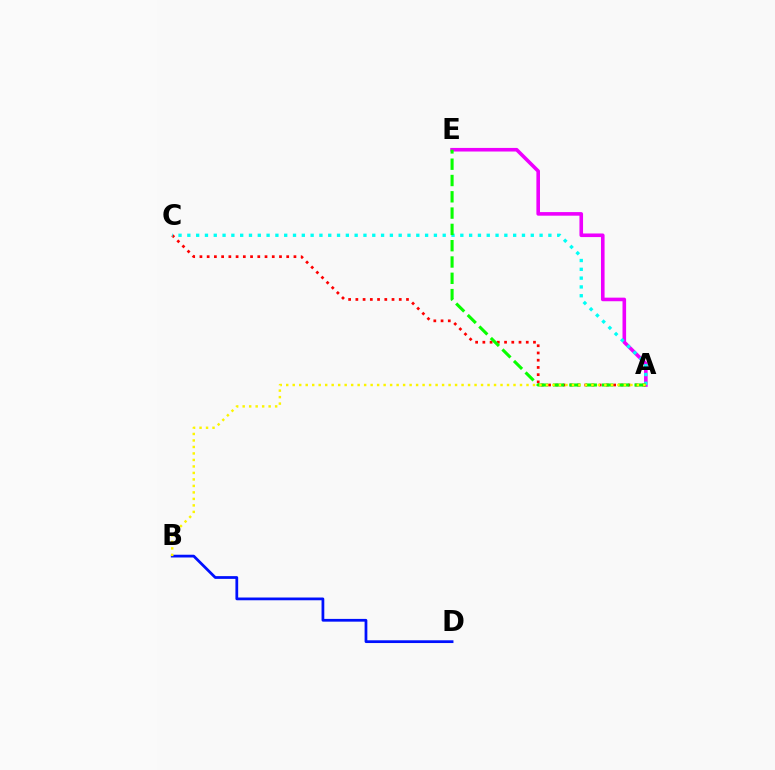{('A', 'E'): [{'color': '#ee00ff', 'line_style': 'solid', 'thickness': 2.59}, {'color': '#08ff00', 'line_style': 'dashed', 'thickness': 2.21}], ('A', 'C'): [{'color': '#ff0000', 'line_style': 'dotted', 'thickness': 1.96}, {'color': '#00fff6', 'line_style': 'dotted', 'thickness': 2.39}], ('B', 'D'): [{'color': '#0010ff', 'line_style': 'solid', 'thickness': 1.98}], ('A', 'B'): [{'color': '#fcf500', 'line_style': 'dotted', 'thickness': 1.76}]}